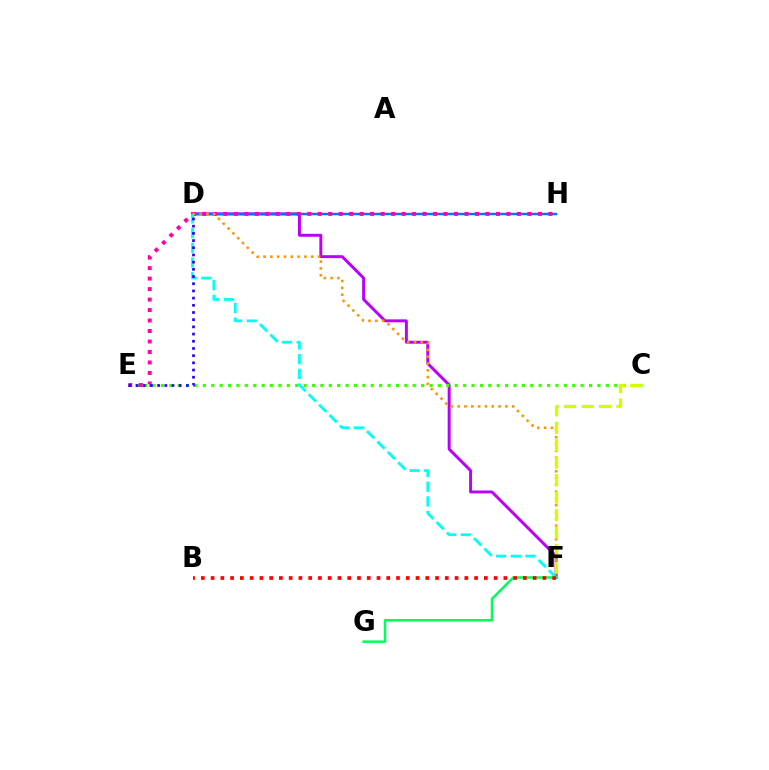{('D', 'F'): [{'color': '#b900ff', 'line_style': 'solid', 'thickness': 2.12}, {'color': '#ff9400', 'line_style': 'dotted', 'thickness': 1.85}, {'color': '#00fff6', 'line_style': 'dashed', 'thickness': 2.0}], ('D', 'H'): [{'color': '#0074ff', 'line_style': 'solid', 'thickness': 1.79}], ('C', 'E'): [{'color': '#3dff00', 'line_style': 'dotted', 'thickness': 2.28}], ('F', 'G'): [{'color': '#00ff5c', 'line_style': 'solid', 'thickness': 1.82}], ('E', 'H'): [{'color': '#ff00ac', 'line_style': 'dotted', 'thickness': 2.85}], ('C', 'F'): [{'color': '#d1ff00', 'line_style': 'dashed', 'thickness': 2.37}], ('D', 'E'): [{'color': '#2500ff', 'line_style': 'dotted', 'thickness': 1.95}], ('B', 'F'): [{'color': '#ff0000', 'line_style': 'dotted', 'thickness': 2.65}]}